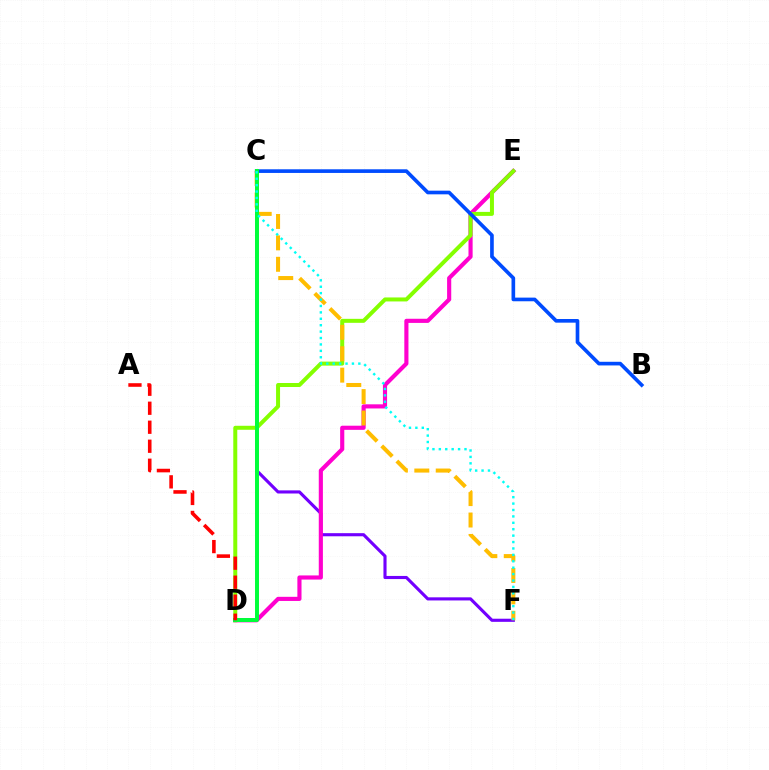{('C', 'F'): [{'color': '#7200ff', 'line_style': 'solid', 'thickness': 2.25}, {'color': '#ffbd00', 'line_style': 'dashed', 'thickness': 2.91}, {'color': '#00fff6', 'line_style': 'dotted', 'thickness': 1.74}], ('D', 'E'): [{'color': '#ff00cf', 'line_style': 'solid', 'thickness': 2.98}, {'color': '#84ff00', 'line_style': 'solid', 'thickness': 2.87}], ('B', 'C'): [{'color': '#004bff', 'line_style': 'solid', 'thickness': 2.63}], ('C', 'D'): [{'color': '#00ff39', 'line_style': 'solid', 'thickness': 2.86}], ('A', 'D'): [{'color': '#ff0000', 'line_style': 'dashed', 'thickness': 2.58}]}